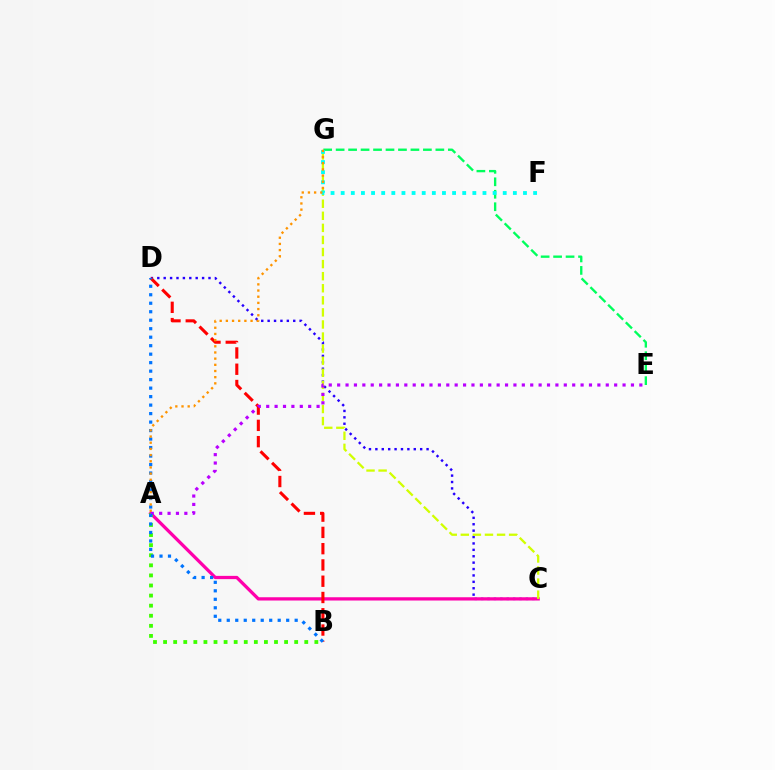{('C', 'D'): [{'color': '#2500ff', 'line_style': 'dotted', 'thickness': 1.74}], ('A', 'C'): [{'color': '#ff00ac', 'line_style': 'solid', 'thickness': 2.35}], ('C', 'G'): [{'color': '#d1ff00', 'line_style': 'dashed', 'thickness': 1.64}], ('B', 'D'): [{'color': '#ff0000', 'line_style': 'dashed', 'thickness': 2.21}, {'color': '#0074ff', 'line_style': 'dotted', 'thickness': 2.31}], ('E', 'G'): [{'color': '#00ff5c', 'line_style': 'dashed', 'thickness': 1.69}], ('F', 'G'): [{'color': '#00fff6', 'line_style': 'dotted', 'thickness': 2.75}], ('A', 'B'): [{'color': '#3dff00', 'line_style': 'dotted', 'thickness': 2.74}], ('A', 'E'): [{'color': '#b900ff', 'line_style': 'dotted', 'thickness': 2.28}], ('A', 'G'): [{'color': '#ff9400', 'line_style': 'dotted', 'thickness': 1.68}]}